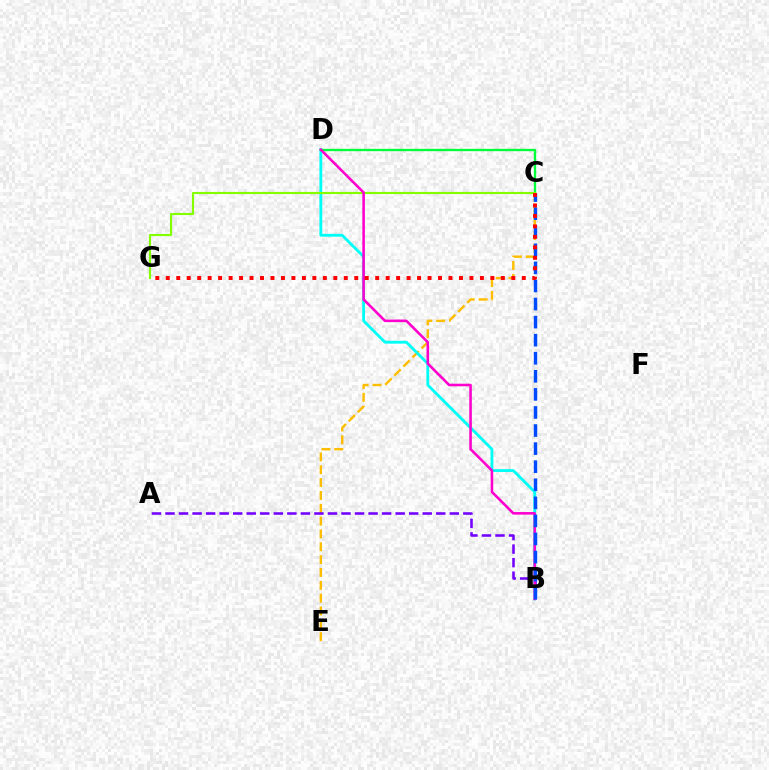{('C', 'E'): [{'color': '#ffbd00', 'line_style': 'dashed', 'thickness': 1.74}], ('B', 'D'): [{'color': '#00fff6', 'line_style': 'solid', 'thickness': 2.04}, {'color': '#ff00cf', 'line_style': 'solid', 'thickness': 1.86}], ('C', 'D'): [{'color': '#00ff39', 'line_style': 'solid', 'thickness': 1.68}], ('C', 'G'): [{'color': '#84ff00', 'line_style': 'solid', 'thickness': 1.55}, {'color': '#ff0000', 'line_style': 'dotted', 'thickness': 2.84}], ('A', 'B'): [{'color': '#7200ff', 'line_style': 'dashed', 'thickness': 1.84}], ('B', 'C'): [{'color': '#004bff', 'line_style': 'dashed', 'thickness': 2.46}]}